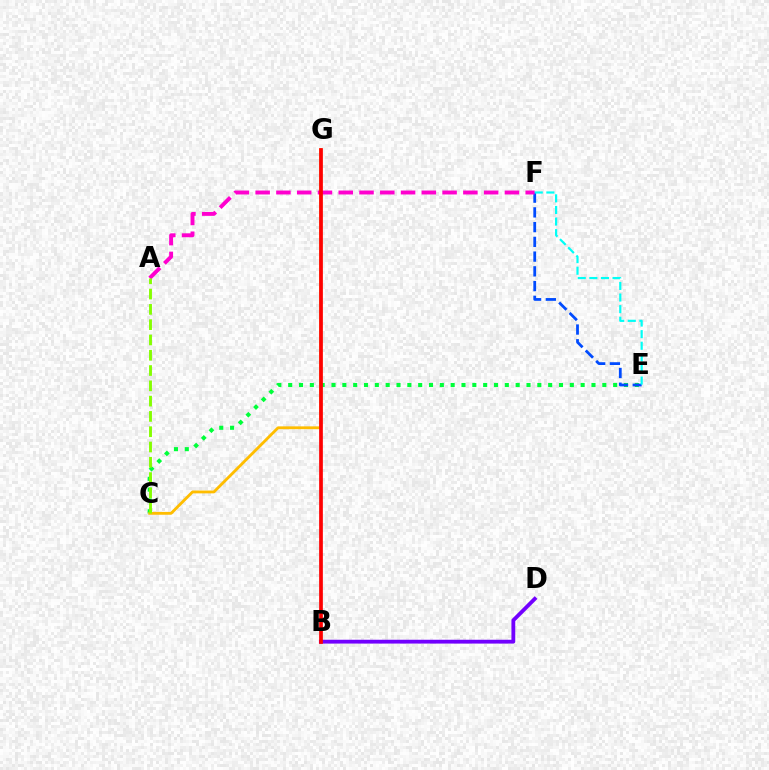{('C', 'E'): [{'color': '#00ff39', 'line_style': 'dotted', 'thickness': 2.94}], ('E', 'F'): [{'color': '#004bff', 'line_style': 'dashed', 'thickness': 2.0}, {'color': '#00fff6', 'line_style': 'dashed', 'thickness': 1.58}], ('C', 'G'): [{'color': '#ffbd00', 'line_style': 'solid', 'thickness': 2.04}], ('A', 'F'): [{'color': '#ff00cf', 'line_style': 'dashed', 'thickness': 2.82}], ('B', 'D'): [{'color': '#7200ff', 'line_style': 'solid', 'thickness': 2.76}], ('B', 'G'): [{'color': '#ff0000', 'line_style': 'solid', 'thickness': 2.67}], ('A', 'C'): [{'color': '#84ff00', 'line_style': 'dashed', 'thickness': 2.08}]}